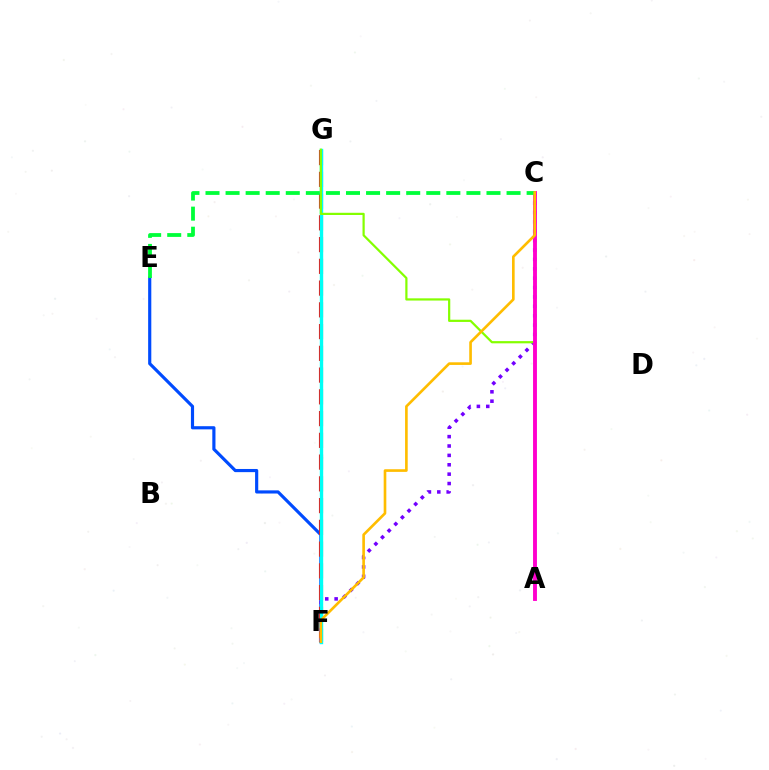{('E', 'F'): [{'color': '#004bff', 'line_style': 'solid', 'thickness': 2.27}], ('F', 'G'): [{'color': '#ff0000', 'line_style': 'dashed', 'thickness': 2.95}, {'color': '#00fff6', 'line_style': 'solid', 'thickness': 2.44}], ('C', 'F'): [{'color': '#7200ff', 'line_style': 'dotted', 'thickness': 2.55}, {'color': '#ffbd00', 'line_style': 'solid', 'thickness': 1.91}], ('A', 'G'): [{'color': '#84ff00', 'line_style': 'solid', 'thickness': 1.6}], ('A', 'C'): [{'color': '#ff00cf', 'line_style': 'solid', 'thickness': 2.79}], ('C', 'E'): [{'color': '#00ff39', 'line_style': 'dashed', 'thickness': 2.73}]}